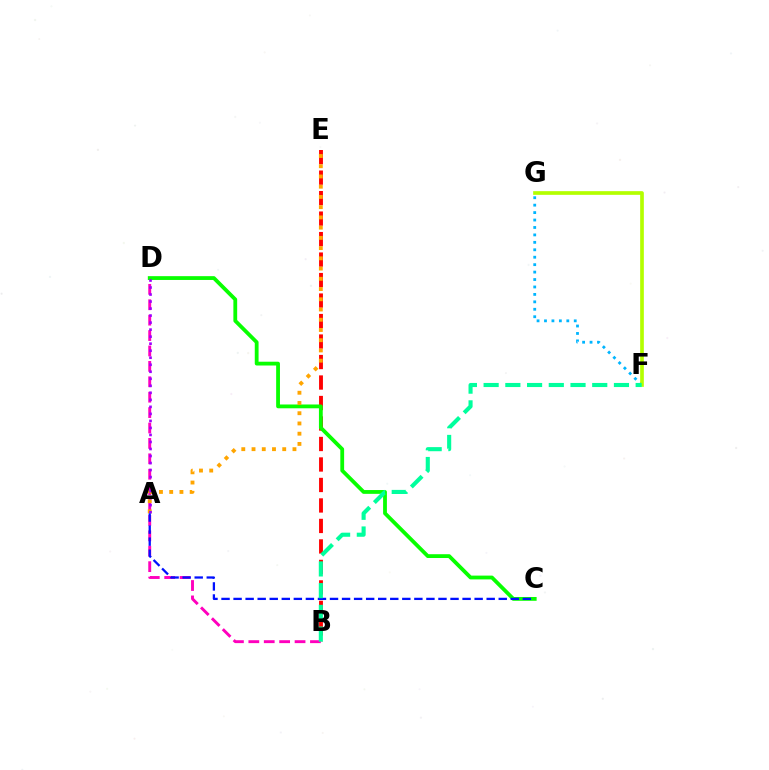{('B', 'E'): [{'color': '#ff0000', 'line_style': 'dashed', 'thickness': 2.78}], ('B', 'D'): [{'color': '#ff00bd', 'line_style': 'dashed', 'thickness': 2.09}], ('F', 'G'): [{'color': '#00b5ff', 'line_style': 'dotted', 'thickness': 2.02}, {'color': '#b3ff00', 'line_style': 'solid', 'thickness': 2.65}], ('C', 'D'): [{'color': '#08ff00', 'line_style': 'solid', 'thickness': 2.74}], ('A', 'E'): [{'color': '#ffa500', 'line_style': 'dotted', 'thickness': 2.78}], ('A', 'D'): [{'color': '#9b00ff', 'line_style': 'dotted', 'thickness': 1.91}], ('A', 'C'): [{'color': '#0010ff', 'line_style': 'dashed', 'thickness': 1.64}], ('B', 'F'): [{'color': '#00ff9d', 'line_style': 'dashed', 'thickness': 2.95}]}